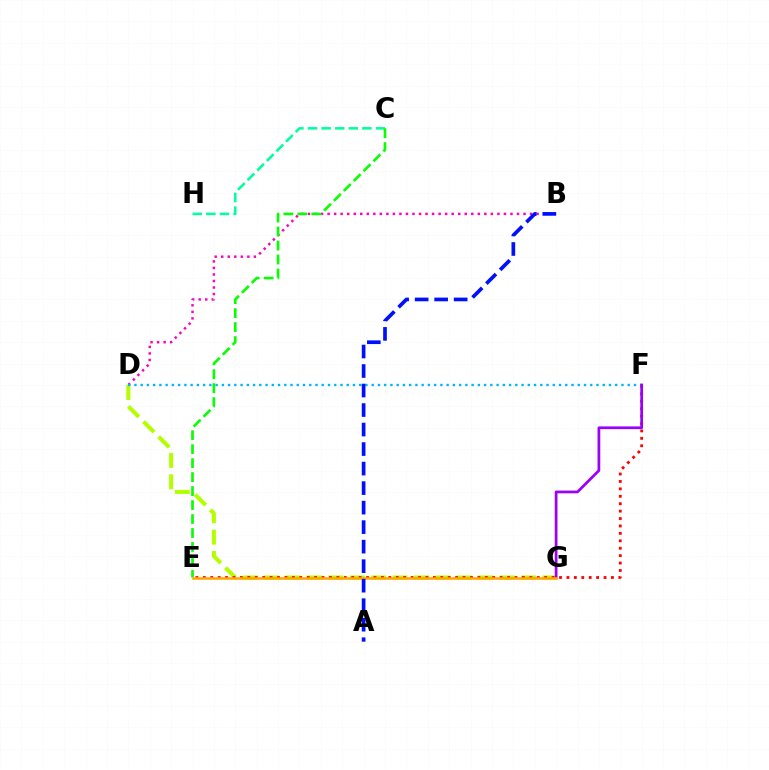{('D', 'G'): [{'color': '#b3ff00', 'line_style': 'dashed', 'thickness': 2.91}], ('E', 'F'): [{'color': '#ff0000', 'line_style': 'dotted', 'thickness': 2.02}], ('B', 'D'): [{'color': '#ff00bd', 'line_style': 'dotted', 'thickness': 1.77}], ('D', 'F'): [{'color': '#00b5ff', 'line_style': 'dotted', 'thickness': 1.7}], ('C', 'H'): [{'color': '#00ff9d', 'line_style': 'dashed', 'thickness': 1.85}], ('C', 'E'): [{'color': '#08ff00', 'line_style': 'dashed', 'thickness': 1.9}], ('F', 'G'): [{'color': '#9b00ff', 'line_style': 'solid', 'thickness': 1.97}], ('E', 'G'): [{'color': '#ffa500', 'line_style': 'solid', 'thickness': 1.81}], ('A', 'B'): [{'color': '#0010ff', 'line_style': 'dashed', 'thickness': 2.65}]}